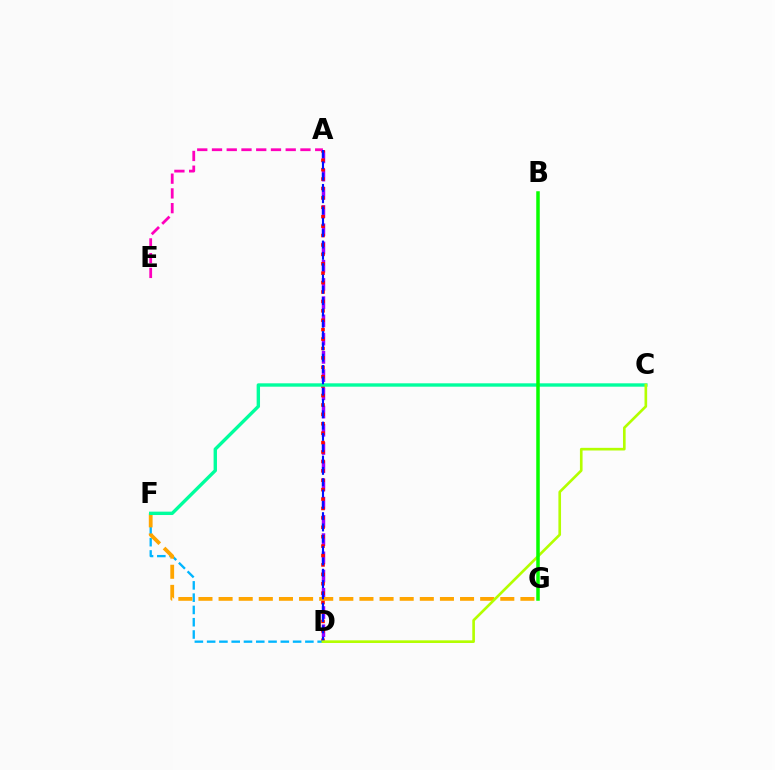{('A', 'D'): [{'color': '#9b00ff', 'line_style': 'dashed', 'thickness': 2.48}, {'color': '#ff0000', 'line_style': 'dotted', 'thickness': 2.56}, {'color': '#0010ff', 'line_style': 'dashed', 'thickness': 1.54}], ('D', 'F'): [{'color': '#00b5ff', 'line_style': 'dashed', 'thickness': 1.67}], ('A', 'E'): [{'color': '#ff00bd', 'line_style': 'dashed', 'thickness': 2.0}], ('F', 'G'): [{'color': '#ffa500', 'line_style': 'dashed', 'thickness': 2.73}], ('C', 'F'): [{'color': '#00ff9d', 'line_style': 'solid', 'thickness': 2.43}], ('C', 'D'): [{'color': '#b3ff00', 'line_style': 'solid', 'thickness': 1.9}], ('B', 'G'): [{'color': '#08ff00', 'line_style': 'solid', 'thickness': 2.52}]}